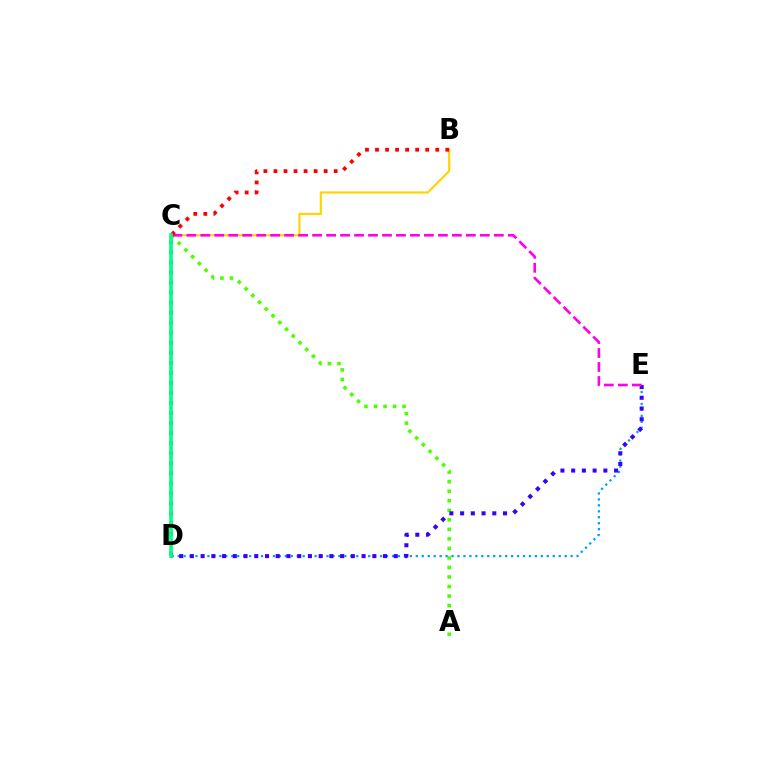{('A', 'C'): [{'color': '#4fff00', 'line_style': 'dotted', 'thickness': 2.59}], ('B', 'C'): [{'color': '#ffd500', 'line_style': 'solid', 'thickness': 1.55}], ('D', 'E'): [{'color': '#009eff', 'line_style': 'dotted', 'thickness': 1.62}, {'color': '#3700ff', 'line_style': 'dotted', 'thickness': 2.92}], ('C', 'E'): [{'color': '#ff00ed', 'line_style': 'dashed', 'thickness': 1.9}], ('B', 'D'): [{'color': '#ff0000', 'line_style': 'dotted', 'thickness': 2.73}], ('C', 'D'): [{'color': '#00ff86', 'line_style': 'solid', 'thickness': 2.64}]}